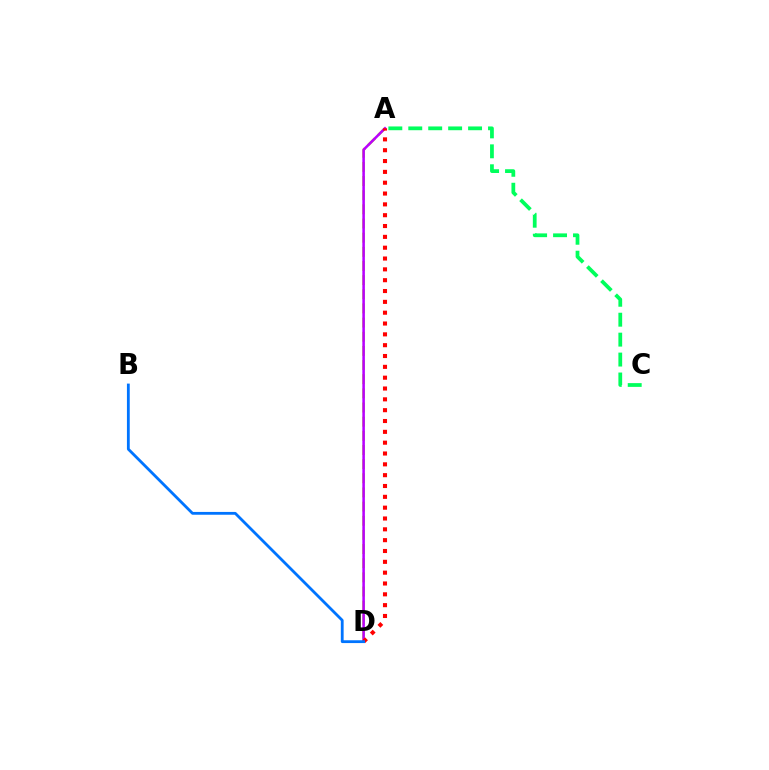{('A', 'D'): [{'color': '#d1ff00', 'line_style': 'dashed', 'thickness': 1.92}, {'color': '#b900ff', 'line_style': 'solid', 'thickness': 1.84}, {'color': '#ff0000', 'line_style': 'dotted', 'thickness': 2.94}], ('B', 'D'): [{'color': '#0074ff', 'line_style': 'solid', 'thickness': 2.02}], ('A', 'C'): [{'color': '#00ff5c', 'line_style': 'dashed', 'thickness': 2.71}]}